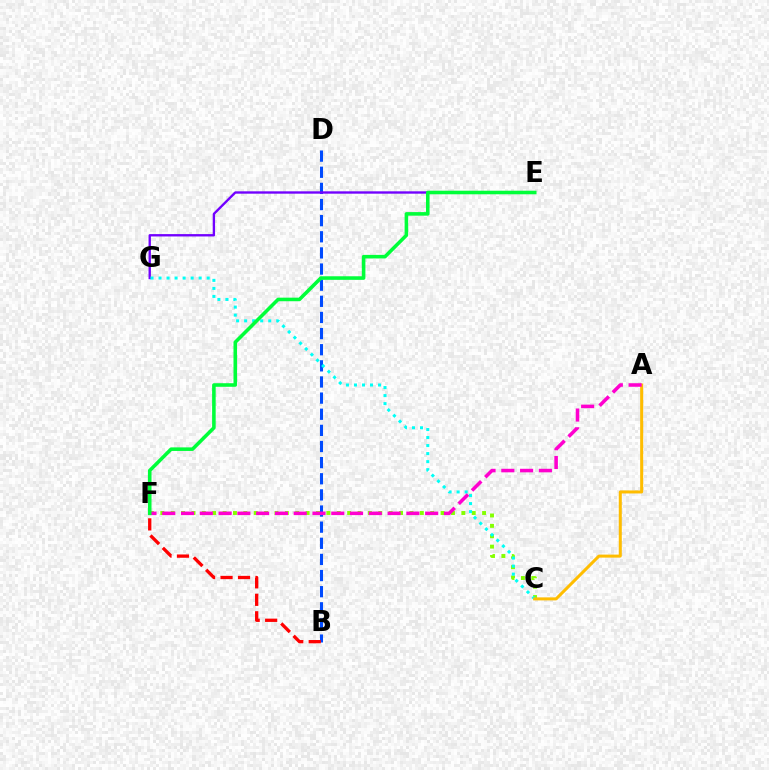{('B', 'D'): [{'color': '#004bff', 'line_style': 'dashed', 'thickness': 2.19}], ('C', 'F'): [{'color': '#84ff00', 'line_style': 'dotted', 'thickness': 2.82}], ('E', 'G'): [{'color': '#7200ff', 'line_style': 'solid', 'thickness': 1.7}], ('C', 'G'): [{'color': '#00fff6', 'line_style': 'dotted', 'thickness': 2.18}], ('A', 'C'): [{'color': '#ffbd00', 'line_style': 'solid', 'thickness': 2.18}], ('A', 'F'): [{'color': '#ff00cf', 'line_style': 'dashed', 'thickness': 2.55}], ('E', 'F'): [{'color': '#00ff39', 'line_style': 'solid', 'thickness': 2.57}], ('B', 'F'): [{'color': '#ff0000', 'line_style': 'dashed', 'thickness': 2.37}]}